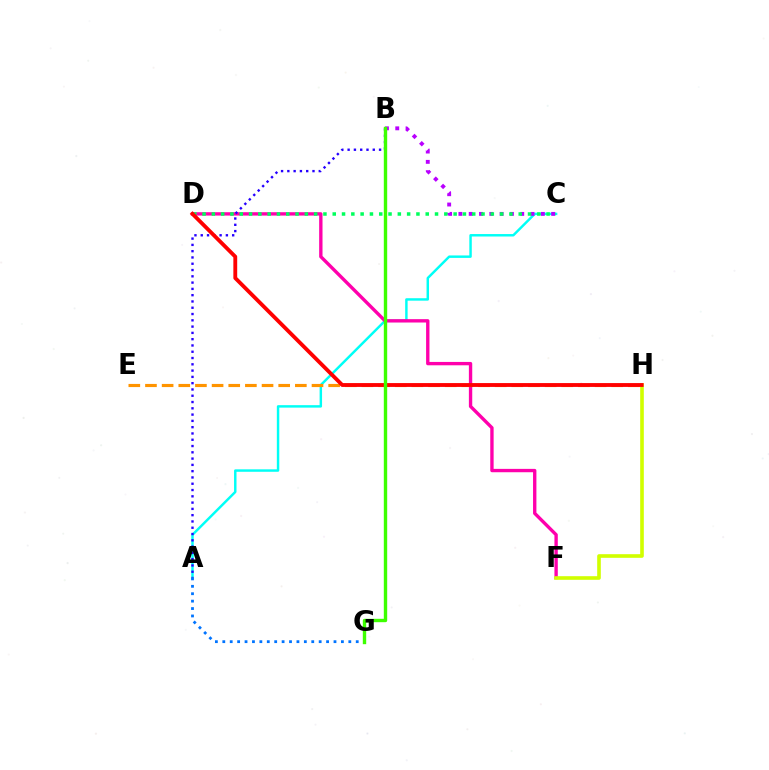{('A', 'C'): [{'color': '#00fff6', 'line_style': 'solid', 'thickness': 1.77}], ('D', 'F'): [{'color': '#ff00ac', 'line_style': 'solid', 'thickness': 2.42}], ('B', 'C'): [{'color': '#b900ff', 'line_style': 'dotted', 'thickness': 2.8}], ('A', 'G'): [{'color': '#0074ff', 'line_style': 'dotted', 'thickness': 2.01}], ('E', 'H'): [{'color': '#ff9400', 'line_style': 'dashed', 'thickness': 2.26}], ('F', 'H'): [{'color': '#d1ff00', 'line_style': 'solid', 'thickness': 2.61}], ('C', 'D'): [{'color': '#00ff5c', 'line_style': 'dotted', 'thickness': 2.53}], ('A', 'B'): [{'color': '#2500ff', 'line_style': 'dotted', 'thickness': 1.71}], ('D', 'H'): [{'color': '#ff0000', 'line_style': 'solid', 'thickness': 2.77}], ('B', 'G'): [{'color': '#3dff00', 'line_style': 'solid', 'thickness': 2.44}]}